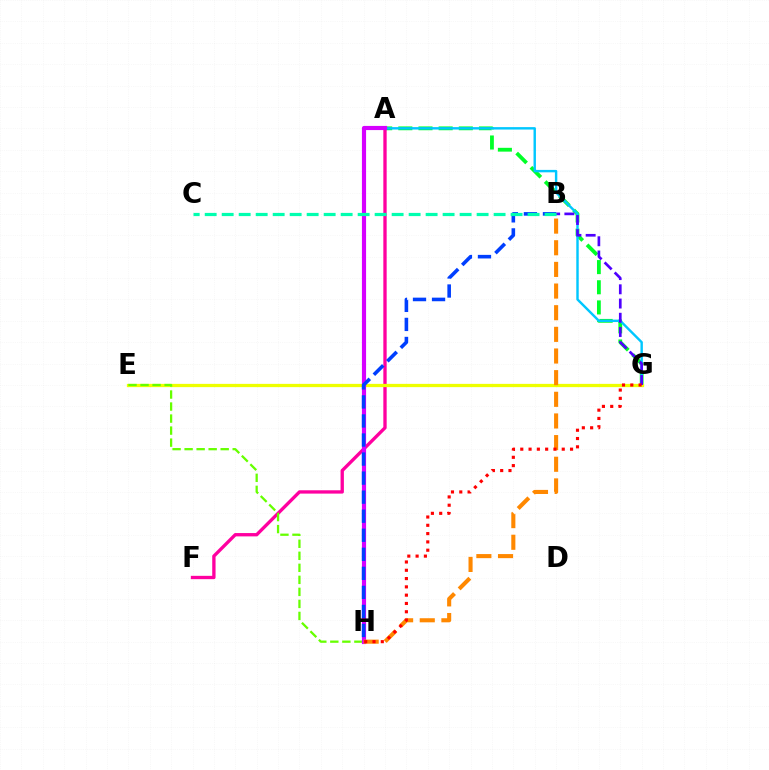{('A', 'G'): [{'color': '#00ff27', 'line_style': 'dashed', 'thickness': 2.74}, {'color': '#00c7ff', 'line_style': 'solid', 'thickness': 1.74}], ('A', 'F'): [{'color': '#ff00a0', 'line_style': 'solid', 'thickness': 2.4}], ('E', 'G'): [{'color': '#eeff00', 'line_style': 'solid', 'thickness': 2.35}], ('E', 'H'): [{'color': '#66ff00', 'line_style': 'dashed', 'thickness': 1.63}], ('A', 'H'): [{'color': '#d600ff', 'line_style': 'solid', 'thickness': 2.99}], ('B', 'G'): [{'color': '#4f00ff', 'line_style': 'dashed', 'thickness': 1.93}], ('B', 'H'): [{'color': '#003fff', 'line_style': 'dashed', 'thickness': 2.59}, {'color': '#ff8800', 'line_style': 'dashed', 'thickness': 2.94}], ('B', 'C'): [{'color': '#00ffaf', 'line_style': 'dashed', 'thickness': 2.31}], ('G', 'H'): [{'color': '#ff0000', 'line_style': 'dotted', 'thickness': 2.25}]}